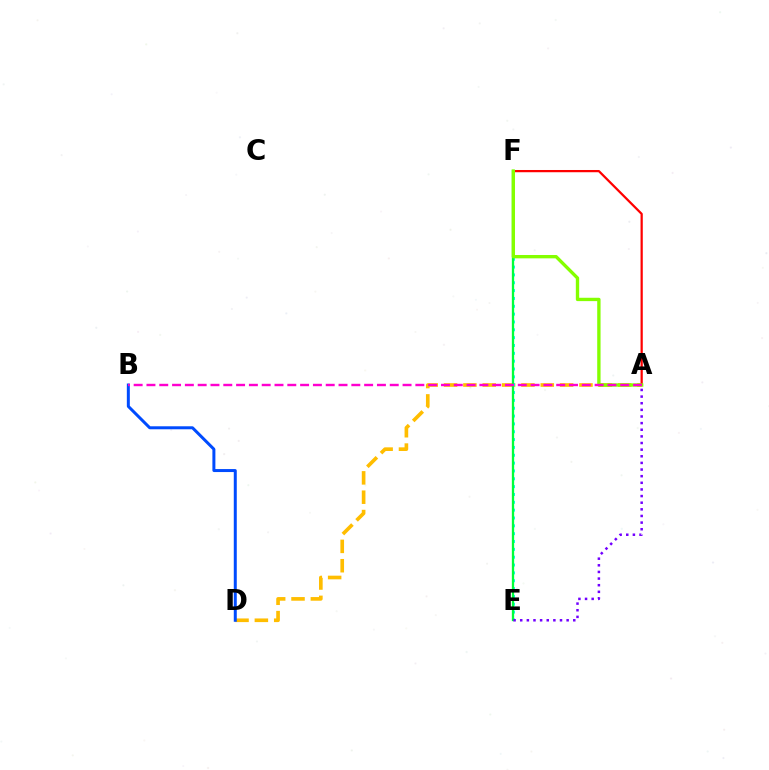{('A', 'D'): [{'color': '#ffbd00', 'line_style': 'dashed', 'thickness': 2.63}], ('E', 'F'): [{'color': '#00fff6', 'line_style': 'dotted', 'thickness': 2.13}, {'color': '#00ff39', 'line_style': 'solid', 'thickness': 1.66}], ('A', 'F'): [{'color': '#ff0000', 'line_style': 'solid', 'thickness': 1.61}, {'color': '#84ff00', 'line_style': 'solid', 'thickness': 2.41}], ('A', 'E'): [{'color': '#7200ff', 'line_style': 'dotted', 'thickness': 1.8}], ('B', 'D'): [{'color': '#004bff', 'line_style': 'solid', 'thickness': 2.15}], ('A', 'B'): [{'color': '#ff00cf', 'line_style': 'dashed', 'thickness': 1.74}]}